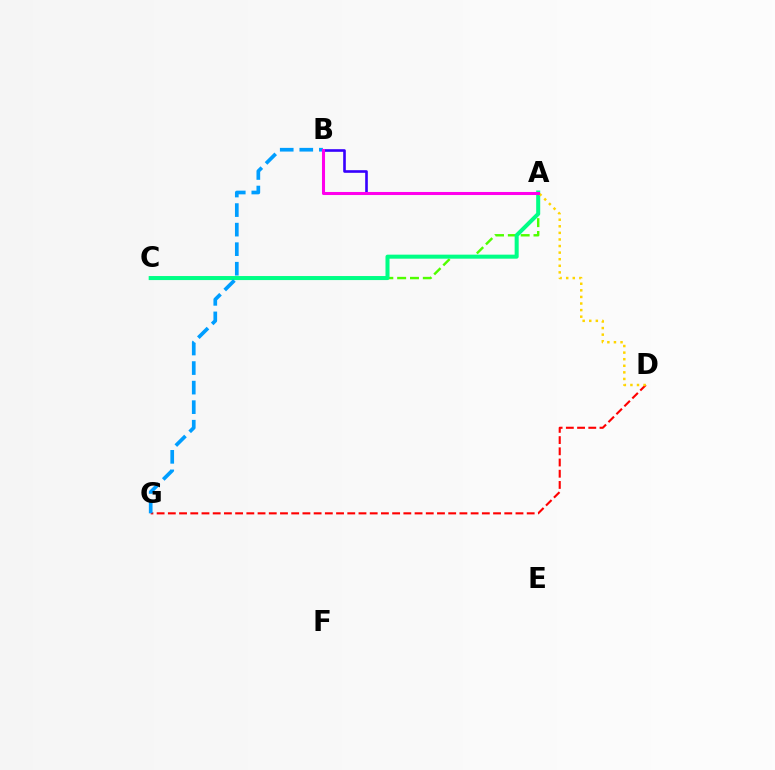{('D', 'G'): [{'color': '#ff0000', 'line_style': 'dashed', 'thickness': 1.52}], ('A', 'B'): [{'color': '#3700ff', 'line_style': 'solid', 'thickness': 1.89}, {'color': '#ff00ed', 'line_style': 'solid', 'thickness': 2.2}], ('A', 'C'): [{'color': '#4fff00', 'line_style': 'dashed', 'thickness': 1.74}, {'color': '#00ff86', 'line_style': 'solid', 'thickness': 2.9}], ('A', 'D'): [{'color': '#ffd500', 'line_style': 'dotted', 'thickness': 1.79}], ('B', 'G'): [{'color': '#009eff', 'line_style': 'dashed', 'thickness': 2.66}]}